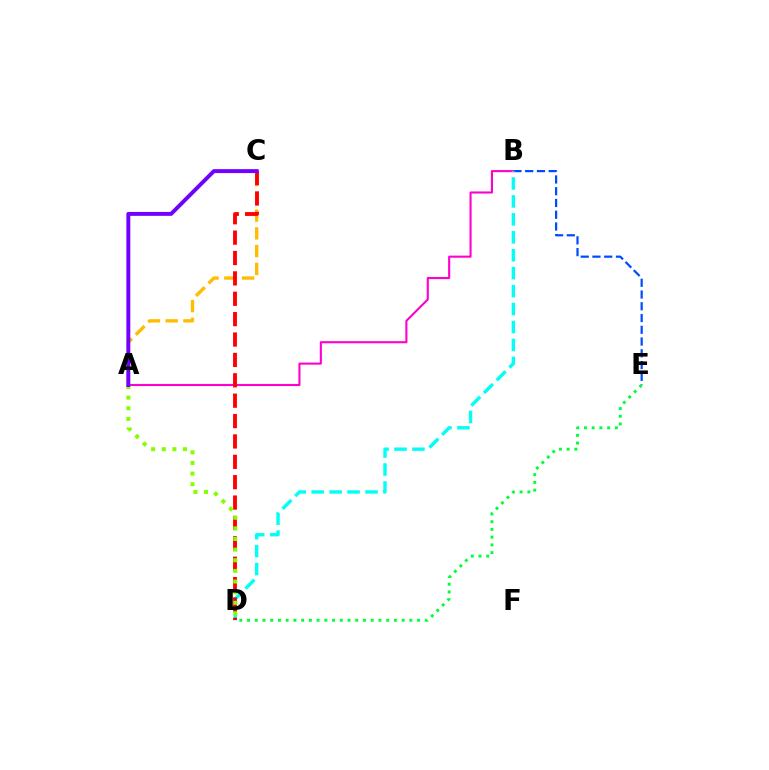{('B', 'E'): [{'color': '#004bff', 'line_style': 'dashed', 'thickness': 1.6}], ('D', 'E'): [{'color': '#00ff39', 'line_style': 'dotted', 'thickness': 2.1}], ('A', 'B'): [{'color': '#ff00cf', 'line_style': 'solid', 'thickness': 1.51}], ('B', 'D'): [{'color': '#00fff6', 'line_style': 'dashed', 'thickness': 2.44}], ('A', 'C'): [{'color': '#ffbd00', 'line_style': 'dashed', 'thickness': 2.41}, {'color': '#7200ff', 'line_style': 'solid', 'thickness': 2.83}], ('C', 'D'): [{'color': '#ff0000', 'line_style': 'dashed', 'thickness': 2.77}], ('A', 'D'): [{'color': '#84ff00', 'line_style': 'dotted', 'thickness': 2.89}]}